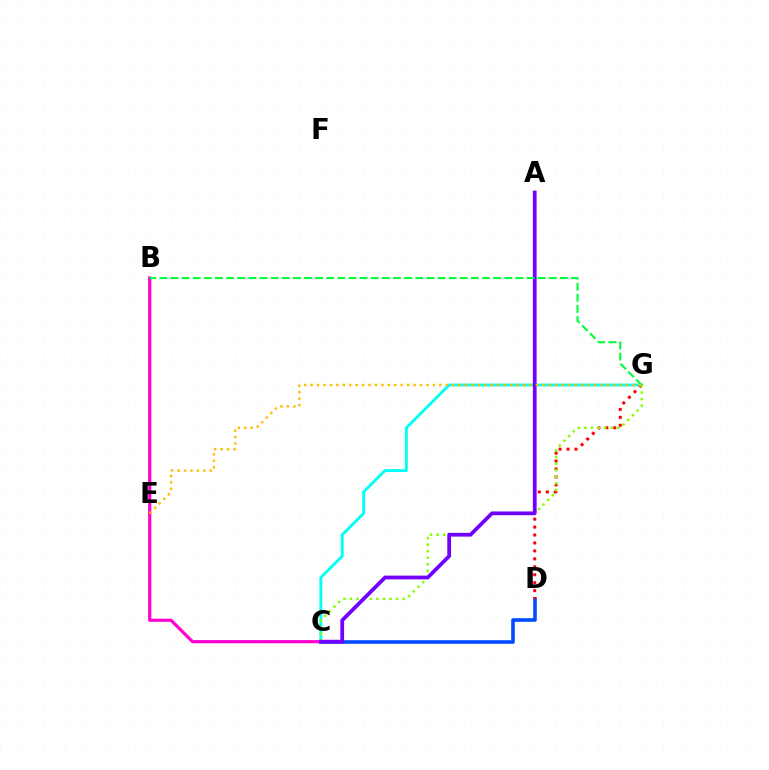{('C', 'D'): [{'color': '#004bff', 'line_style': 'solid', 'thickness': 2.58}], ('C', 'G'): [{'color': '#00fff6', 'line_style': 'solid', 'thickness': 2.04}, {'color': '#84ff00', 'line_style': 'dotted', 'thickness': 1.79}], ('D', 'G'): [{'color': '#ff0000', 'line_style': 'dotted', 'thickness': 2.16}], ('B', 'C'): [{'color': '#ff00cf', 'line_style': 'solid', 'thickness': 2.29}], ('A', 'C'): [{'color': '#7200ff', 'line_style': 'solid', 'thickness': 2.71}], ('B', 'G'): [{'color': '#00ff39', 'line_style': 'dashed', 'thickness': 1.51}], ('E', 'G'): [{'color': '#ffbd00', 'line_style': 'dotted', 'thickness': 1.75}]}